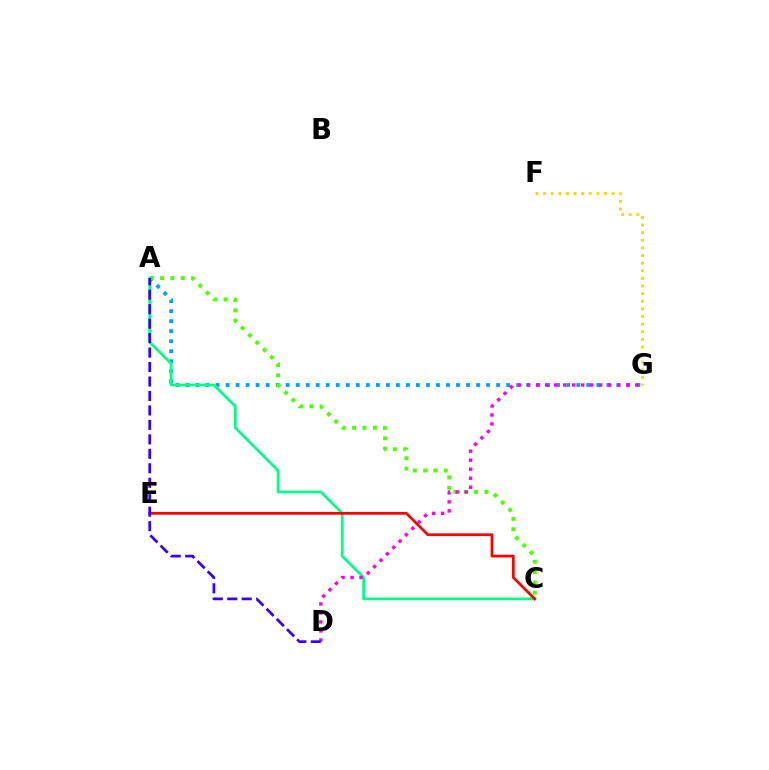{('F', 'G'): [{'color': '#ffd500', 'line_style': 'dotted', 'thickness': 2.07}], ('A', 'G'): [{'color': '#009eff', 'line_style': 'dotted', 'thickness': 2.72}], ('A', 'C'): [{'color': '#4fff00', 'line_style': 'dotted', 'thickness': 2.81}, {'color': '#00ff86', 'line_style': 'solid', 'thickness': 1.95}], ('C', 'E'): [{'color': '#ff0000', 'line_style': 'solid', 'thickness': 1.97}], ('D', 'G'): [{'color': '#ff00ed', 'line_style': 'dotted', 'thickness': 2.45}], ('A', 'D'): [{'color': '#3700ff', 'line_style': 'dashed', 'thickness': 1.97}]}